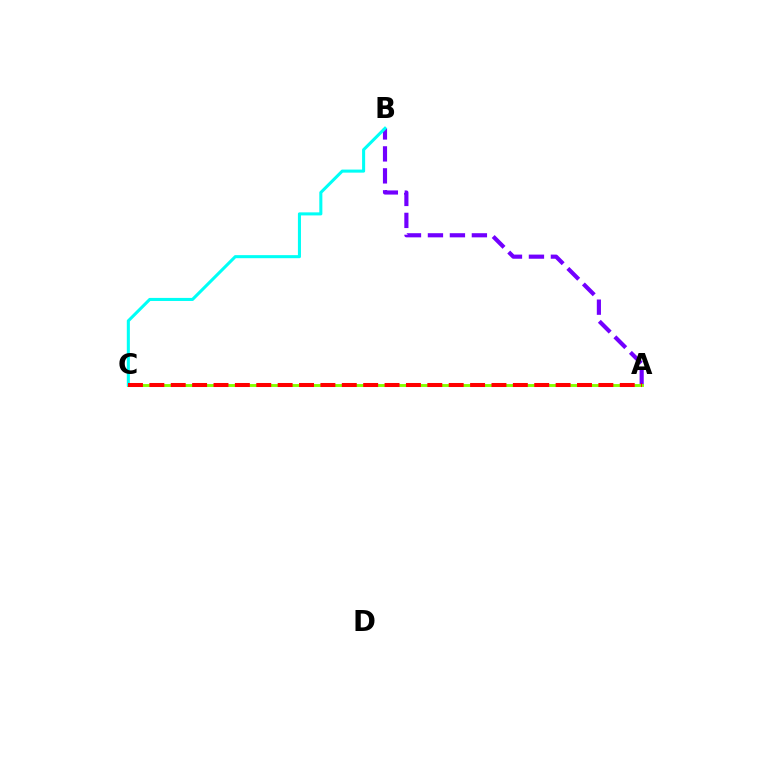{('A', 'B'): [{'color': '#7200ff', 'line_style': 'dashed', 'thickness': 2.98}], ('A', 'C'): [{'color': '#84ff00', 'line_style': 'solid', 'thickness': 2.09}, {'color': '#ff0000', 'line_style': 'dashed', 'thickness': 2.9}], ('B', 'C'): [{'color': '#00fff6', 'line_style': 'solid', 'thickness': 2.2}]}